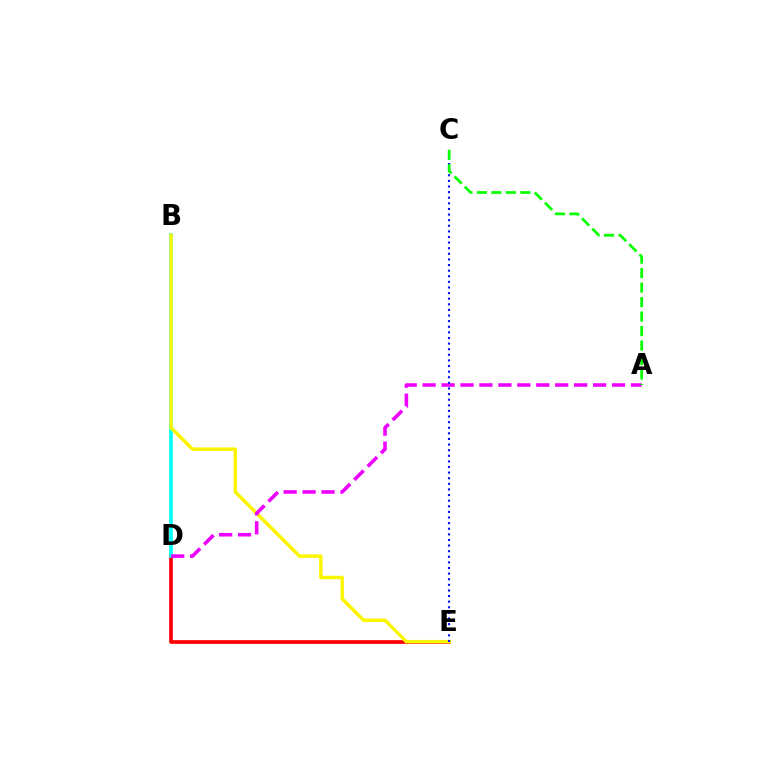{('D', 'E'): [{'color': '#ff0000', 'line_style': 'solid', 'thickness': 2.64}], ('B', 'D'): [{'color': '#00fff6', 'line_style': 'solid', 'thickness': 2.62}], ('B', 'E'): [{'color': '#fcf500', 'line_style': 'solid', 'thickness': 2.49}], ('A', 'D'): [{'color': '#ee00ff', 'line_style': 'dashed', 'thickness': 2.57}], ('C', 'E'): [{'color': '#0010ff', 'line_style': 'dotted', 'thickness': 1.52}], ('A', 'C'): [{'color': '#08ff00', 'line_style': 'dashed', 'thickness': 1.97}]}